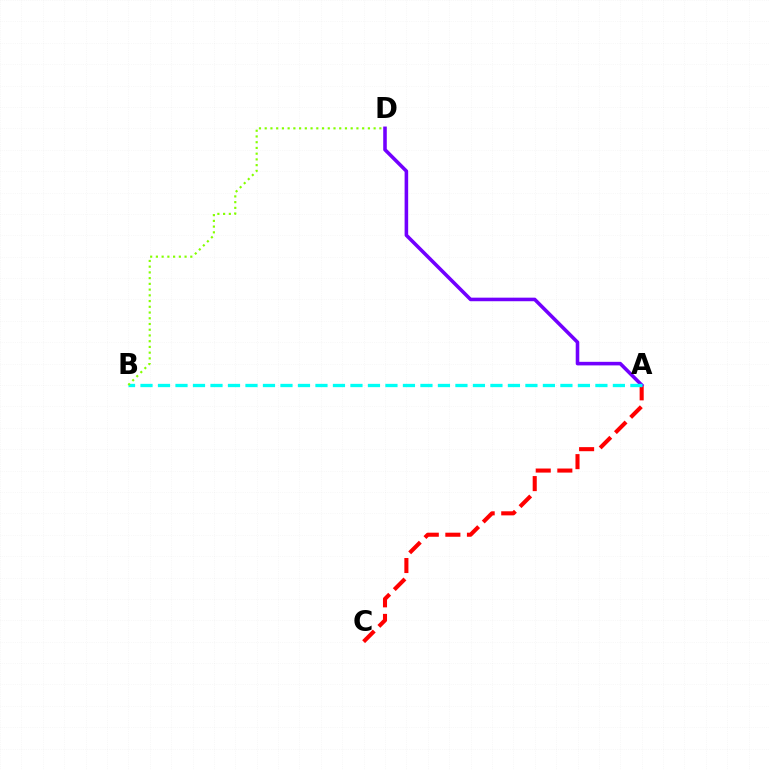{('A', 'C'): [{'color': '#ff0000', 'line_style': 'dashed', 'thickness': 2.93}], ('A', 'D'): [{'color': '#7200ff', 'line_style': 'solid', 'thickness': 2.57}], ('A', 'B'): [{'color': '#00fff6', 'line_style': 'dashed', 'thickness': 2.38}], ('B', 'D'): [{'color': '#84ff00', 'line_style': 'dotted', 'thickness': 1.56}]}